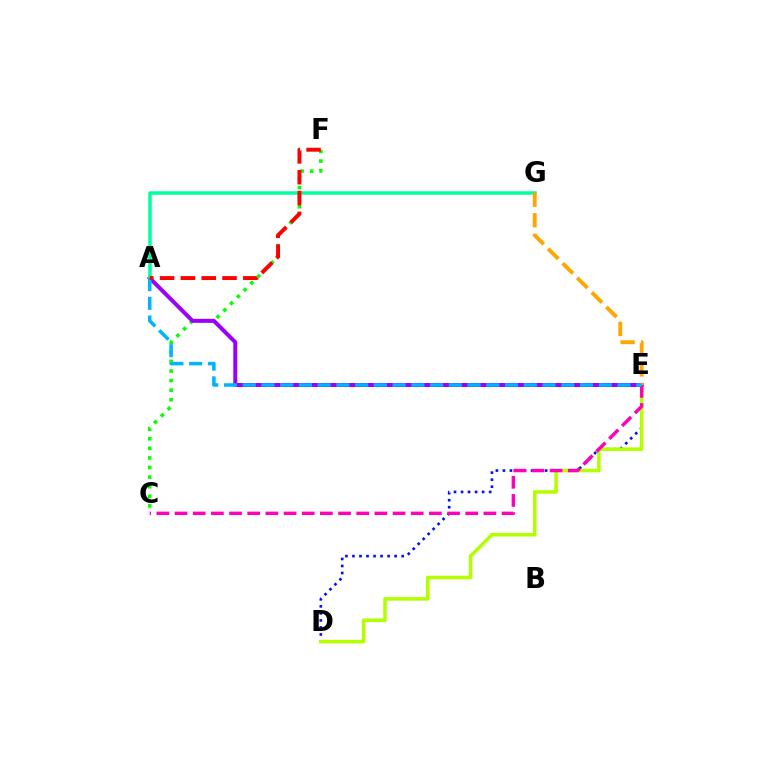{('D', 'E'): [{'color': '#0010ff', 'line_style': 'dotted', 'thickness': 1.91}, {'color': '#b3ff00', 'line_style': 'solid', 'thickness': 2.56}], ('C', 'F'): [{'color': '#08ff00', 'line_style': 'dotted', 'thickness': 2.6}], ('A', 'E'): [{'color': '#9b00ff', 'line_style': 'solid', 'thickness': 2.88}, {'color': '#00b5ff', 'line_style': 'dashed', 'thickness': 2.55}], ('A', 'G'): [{'color': '#00ff9d', 'line_style': 'solid', 'thickness': 2.52}], ('C', 'E'): [{'color': '#ff00bd', 'line_style': 'dashed', 'thickness': 2.47}], ('E', 'G'): [{'color': '#ffa500', 'line_style': 'dashed', 'thickness': 2.8}], ('A', 'F'): [{'color': '#ff0000', 'line_style': 'dashed', 'thickness': 2.83}]}